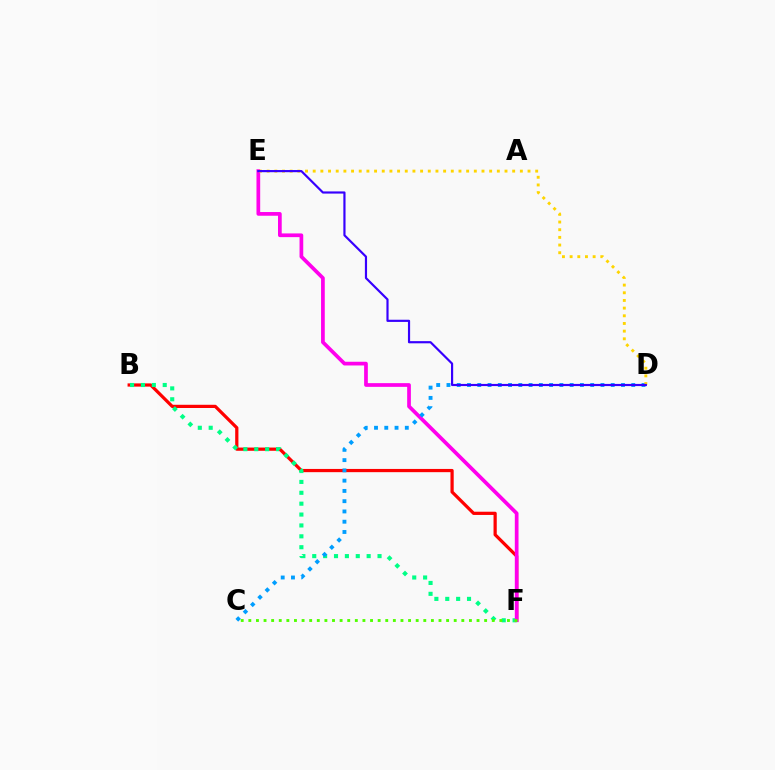{('B', 'F'): [{'color': '#ff0000', 'line_style': 'solid', 'thickness': 2.32}, {'color': '#00ff86', 'line_style': 'dotted', 'thickness': 2.96}], ('E', 'F'): [{'color': '#ff00ed', 'line_style': 'solid', 'thickness': 2.67}], ('C', 'D'): [{'color': '#009eff', 'line_style': 'dotted', 'thickness': 2.79}], ('D', 'E'): [{'color': '#ffd500', 'line_style': 'dotted', 'thickness': 2.08}, {'color': '#3700ff', 'line_style': 'solid', 'thickness': 1.57}], ('C', 'F'): [{'color': '#4fff00', 'line_style': 'dotted', 'thickness': 2.07}]}